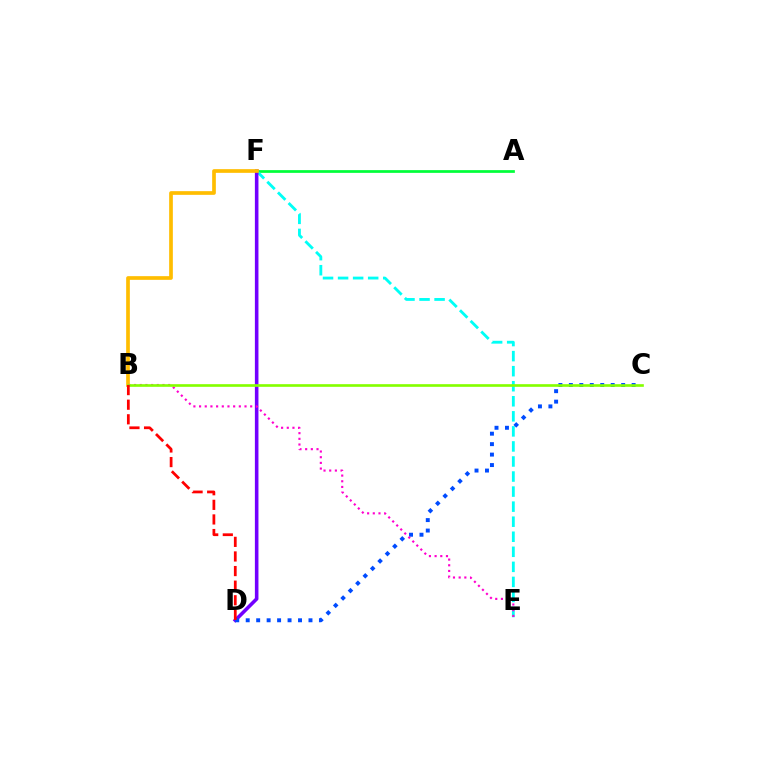{('A', 'F'): [{'color': '#00ff39', 'line_style': 'solid', 'thickness': 1.96}], ('E', 'F'): [{'color': '#00fff6', 'line_style': 'dashed', 'thickness': 2.04}], ('D', 'F'): [{'color': '#7200ff', 'line_style': 'solid', 'thickness': 2.57}], ('B', 'F'): [{'color': '#ffbd00', 'line_style': 'solid', 'thickness': 2.66}], ('C', 'D'): [{'color': '#004bff', 'line_style': 'dotted', 'thickness': 2.84}], ('B', 'E'): [{'color': '#ff00cf', 'line_style': 'dotted', 'thickness': 1.54}], ('B', 'C'): [{'color': '#84ff00', 'line_style': 'solid', 'thickness': 1.91}], ('B', 'D'): [{'color': '#ff0000', 'line_style': 'dashed', 'thickness': 1.98}]}